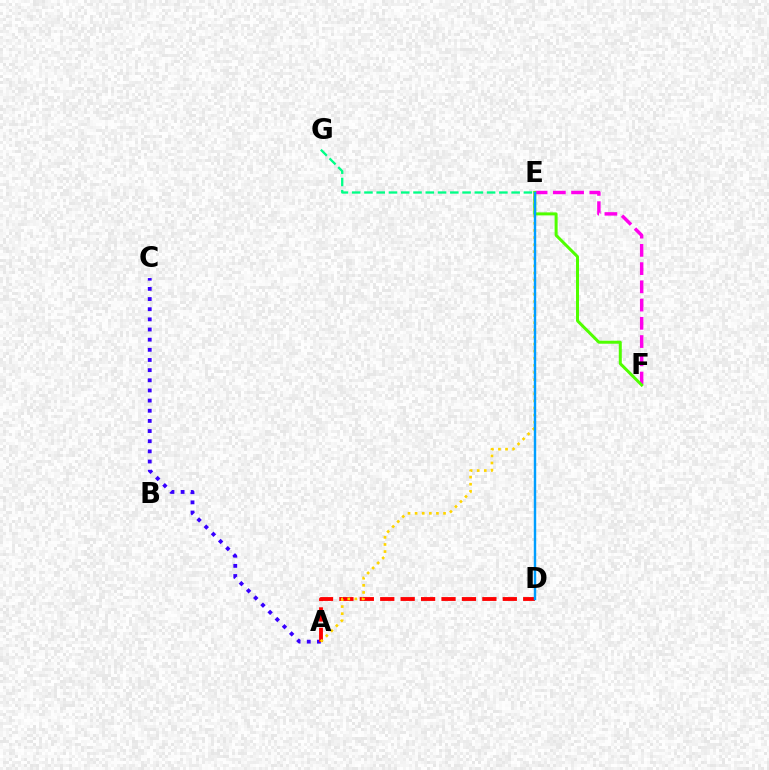{('E', 'G'): [{'color': '#00ff86', 'line_style': 'dashed', 'thickness': 1.67}], ('E', 'F'): [{'color': '#ff00ed', 'line_style': 'dashed', 'thickness': 2.48}, {'color': '#4fff00', 'line_style': 'solid', 'thickness': 2.16}], ('A', 'C'): [{'color': '#3700ff', 'line_style': 'dotted', 'thickness': 2.76}], ('A', 'D'): [{'color': '#ff0000', 'line_style': 'dashed', 'thickness': 2.77}], ('A', 'E'): [{'color': '#ffd500', 'line_style': 'dotted', 'thickness': 1.93}], ('D', 'E'): [{'color': '#009eff', 'line_style': 'solid', 'thickness': 1.74}]}